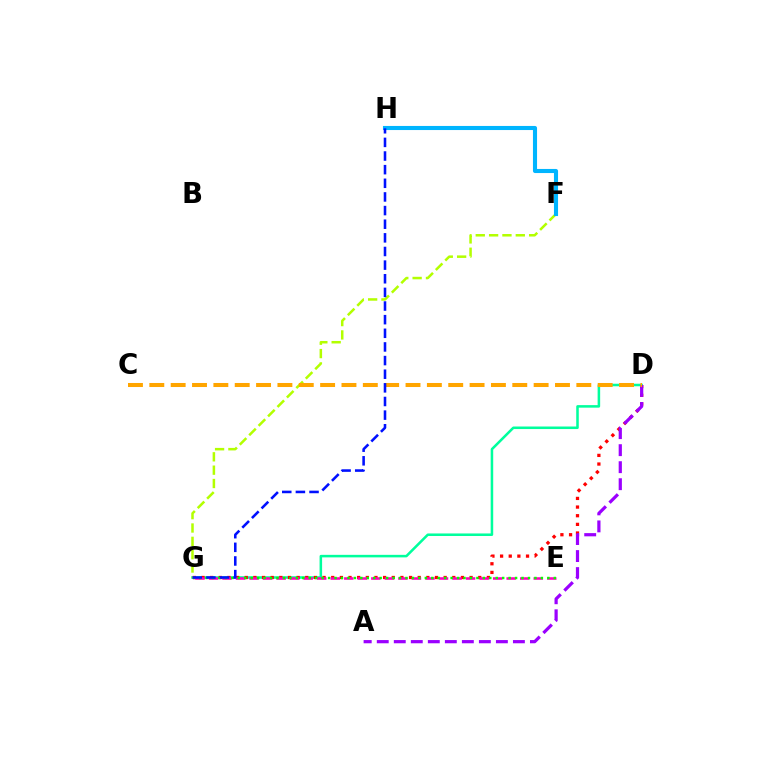{('D', 'G'): [{'color': '#00ff9d', 'line_style': 'solid', 'thickness': 1.83}, {'color': '#ff0000', 'line_style': 'dotted', 'thickness': 2.35}], ('E', 'G'): [{'color': '#ff00bd', 'line_style': 'dashed', 'thickness': 1.84}, {'color': '#08ff00', 'line_style': 'dotted', 'thickness': 1.75}], ('F', 'G'): [{'color': '#b3ff00', 'line_style': 'dashed', 'thickness': 1.81}], ('F', 'H'): [{'color': '#00b5ff', 'line_style': 'solid', 'thickness': 2.94}], ('A', 'D'): [{'color': '#9b00ff', 'line_style': 'dashed', 'thickness': 2.31}], ('C', 'D'): [{'color': '#ffa500', 'line_style': 'dashed', 'thickness': 2.9}], ('G', 'H'): [{'color': '#0010ff', 'line_style': 'dashed', 'thickness': 1.85}]}